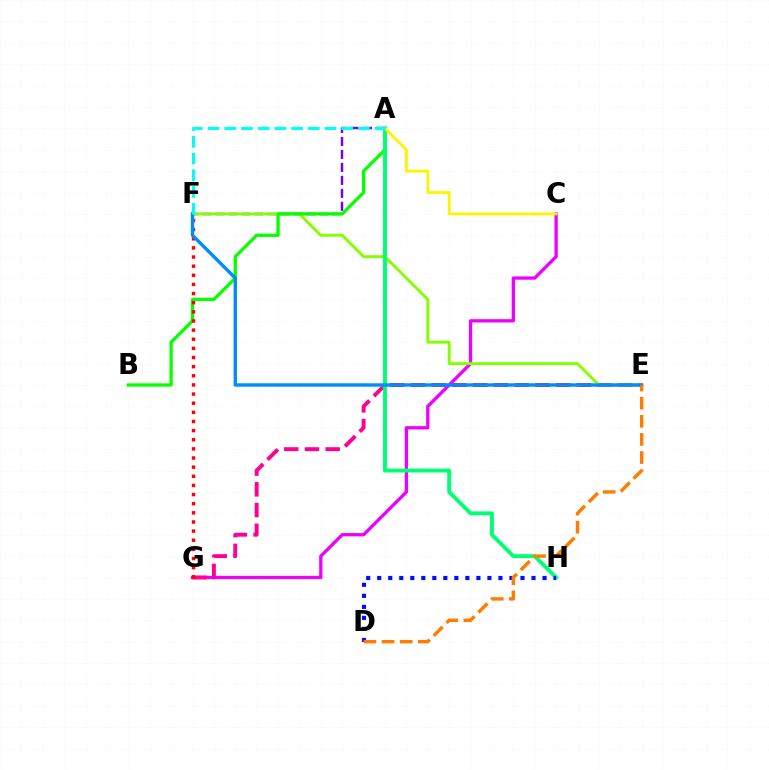{('A', 'F'): [{'color': '#7200ff', 'line_style': 'dashed', 'thickness': 1.76}, {'color': '#00fff6', 'line_style': 'dashed', 'thickness': 2.27}], ('C', 'G'): [{'color': '#ee00ff', 'line_style': 'solid', 'thickness': 2.38}], ('E', 'G'): [{'color': '#ff0094', 'line_style': 'dashed', 'thickness': 2.82}], ('E', 'F'): [{'color': '#84ff00', 'line_style': 'solid', 'thickness': 2.1}, {'color': '#008cff', 'line_style': 'solid', 'thickness': 2.45}], ('A', 'B'): [{'color': '#08ff00', 'line_style': 'solid', 'thickness': 2.37}], ('F', 'G'): [{'color': '#ff0000', 'line_style': 'dotted', 'thickness': 2.48}], ('A', 'H'): [{'color': '#00ff74', 'line_style': 'solid', 'thickness': 2.8}], ('D', 'H'): [{'color': '#0010ff', 'line_style': 'dotted', 'thickness': 2.99}], ('A', 'C'): [{'color': '#fcf500', 'line_style': 'solid', 'thickness': 2.04}], ('D', 'E'): [{'color': '#ff7c00', 'line_style': 'dashed', 'thickness': 2.46}]}